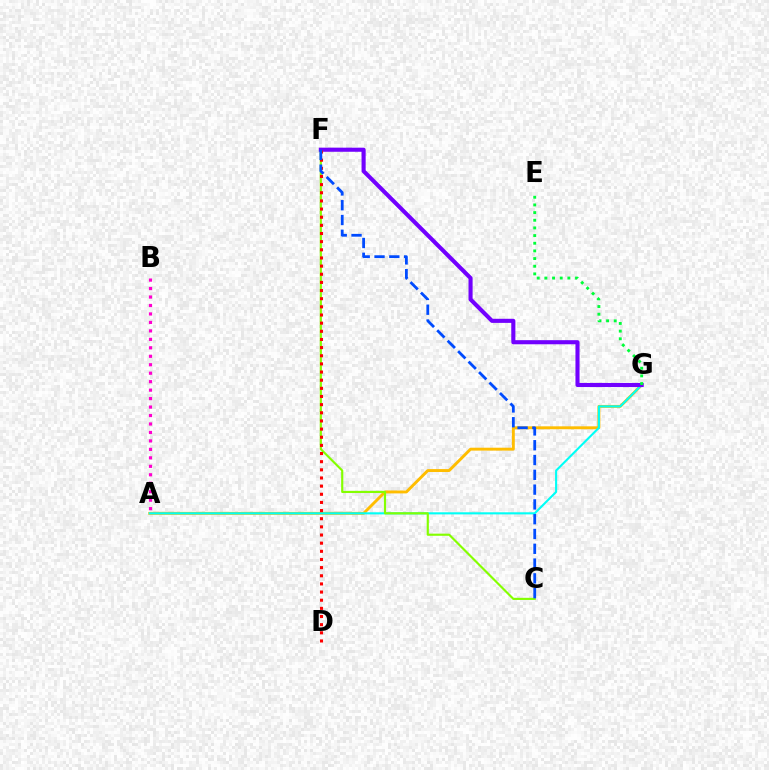{('A', 'G'): [{'color': '#ffbd00', 'line_style': 'solid', 'thickness': 2.1}, {'color': '#00fff6', 'line_style': 'solid', 'thickness': 1.51}], ('C', 'F'): [{'color': '#84ff00', 'line_style': 'solid', 'thickness': 1.55}, {'color': '#004bff', 'line_style': 'dashed', 'thickness': 2.01}], ('F', 'G'): [{'color': '#7200ff', 'line_style': 'solid', 'thickness': 2.95}], ('D', 'F'): [{'color': '#ff0000', 'line_style': 'dotted', 'thickness': 2.21}], ('E', 'G'): [{'color': '#00ff39', 'line_style': 'dotted', 'thickness': 2.08}], ('A', 'B'): [{'color': '#ff00cf', 'line_style': 'dotted', 'thickness': 2.3}]}